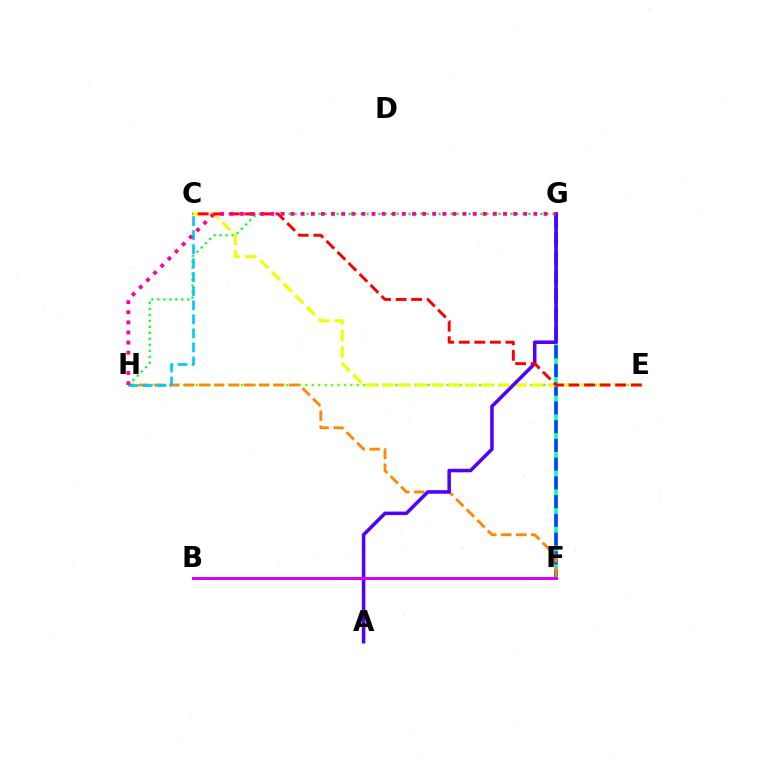{('F', 'G'): [{'color': '#00ffaf', 'line_style': 'solid', 'thickness': 2.53}, {'color': '#003fff', 'line_style': 'dashed', 'thickness': 2.55}], ('E', 'H'): [{'color': '#66ff00', 'line_style': 'dotted', 'thickness': 1.75}], ('F', 'H'): [{'color': '#ff8800', 'line_style': 'dashed', 'thickness': 2.03}], ('G', 'H'): [{'color': '#00ff27', 'line_style': 'dotted', 'thickness': 1.63}, {'color': '#ff00a0', 'line_style': 'dotted', 'thickness': 2.75}], ('C', 'E'): [{'color': '#eeff00', 'line_style': 'dashed', 'thickness': 2.25}, {'color': '#ff0000', 'line_style': 'dashed', 'thickness': 2.11}], ('A', 'G'): [{'color': '#4f00ff', 'line_style': 'solid', 'thickness': 2.54}], ('C', 'H'): [{'color': '#00c7ff', 'line_style': 'dashed', 'thickness': 1.91}], ('B', 'F'): [{'color': '#d600ff', 'line_style': 'solid', 'thickness': 2.14}]}